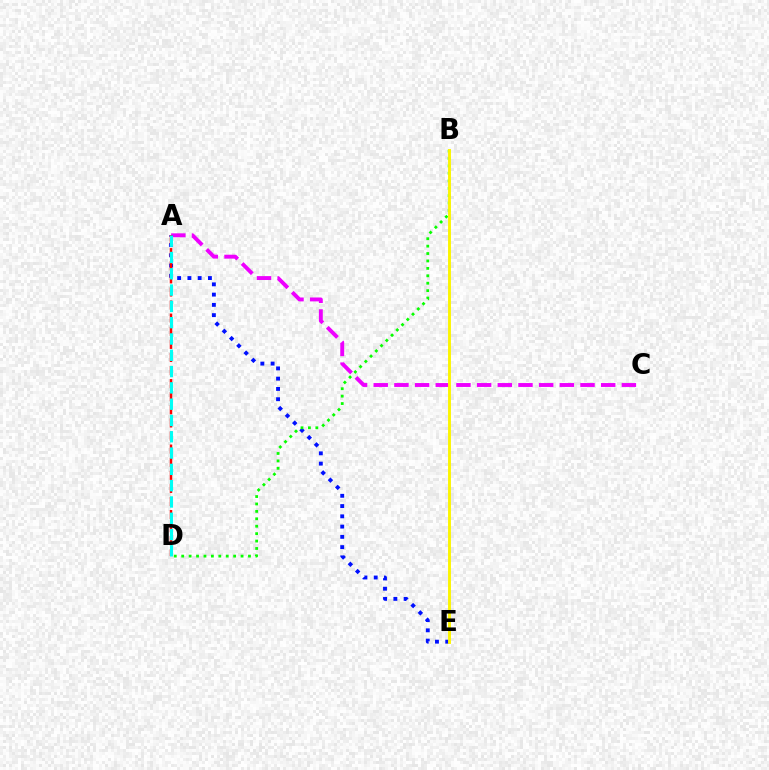{('A', 'C'): [{'color': '#ee00ff', 'line_style': 'dashed', 'thickness': 2.81}], ('A', 'E'): [{'color': '#0010ff', 'line_style': 'dotted', 'thickness': 2.79}], ('B', 'D'): [{'color': '#08ff00', 'line_style': 'dotted', 'thickness': 2.02}], ('A', 'D'): [{'color': '#ff0000', 'line_style': 'dashed', 'thickness': 1.78}, {'color': '#00fff6', 'line_style': 'dashed', 'thickness': 2.21}], ('B', 'E'): [{'color': '#fcf500', 'line_style': 'solid', 'thickness': 2.09}]}